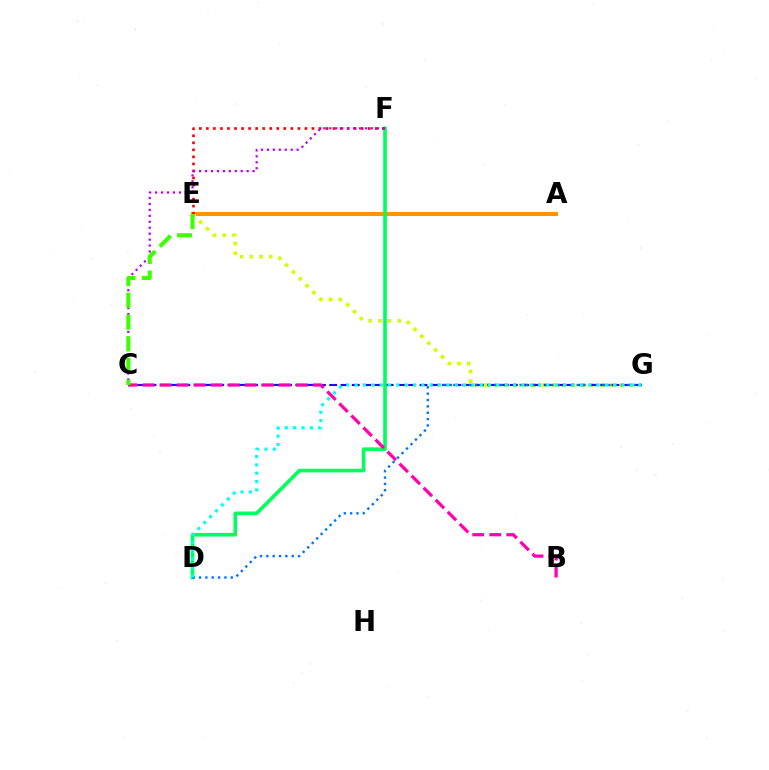{('A', 'E'): [{'color': '#ff9400', 'line_style': 'solid', 'thickness': 2.89}], ('E', 'G'): [{'color': '#d1ff00', 'line_style': 'dotted', 'thickness': 2.63}], ('C', 'G'): [{'color': '#2500ff', 'line_style': 'dashed', 'thickness': 1.53}], ('D', 'F'): [{'color': '#00ff5c', 'line_style': 'solid', 'thickness': 2.61}], ('D', 'G'): [{'color': '#0074ff', 'line_style': 'dotted', 'thickness': 1.72}, {'color': '#00fff6', 'line_style': 'dotted', 'thickness': 2.27}], ('E', 'F'): [{'color': '#ff0000', 'line_style': 'dotted', 'thickness': 1.91}], ('B', 'C'): [{'color': '#ff00ac', 'line_style': 'dashed', 'thickness': 2.31}], ('C', 'F'): [{'color': '#b900ff', 'line_style': 'dotted', 'thickness': 1.62}], ('C', 'E'): [{'color': '#3dff00', 'line_style': 'dashed', 'thickness': 2.95}]}